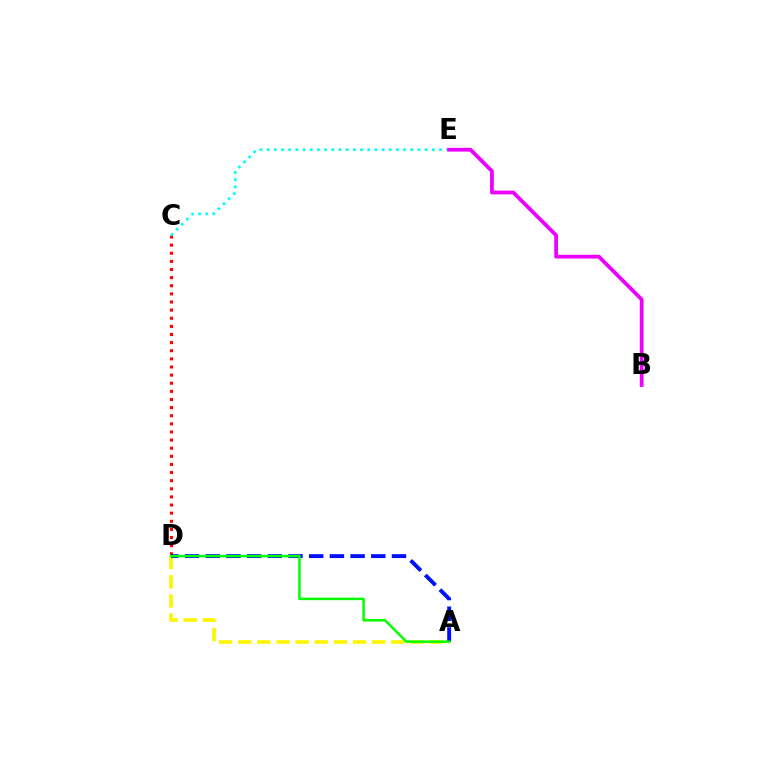{('C', 'D'): [{'color': '#ff0000', 'line_style': 'dotted', 'thickness': 2.21}], ('A', 'D'): [{'color': '#fcf500', 'line_style': 'dashed', 'thickness': 2.6}, {'color': '#0010ff', 'line_style': 'dashed', 'thickness': 2.81}, {'color': '#08ff00', 'line_style': 'solid', 'thickness': 1.81}], ('C', 'E'): [{'color': '#00fff6', 'line_style': 'dotted', 'thickness': 1.95}], ('B', 'E'): [{'color': '#ee00ff', 'line_style': 'solid', 'thickness': 2.7}]}